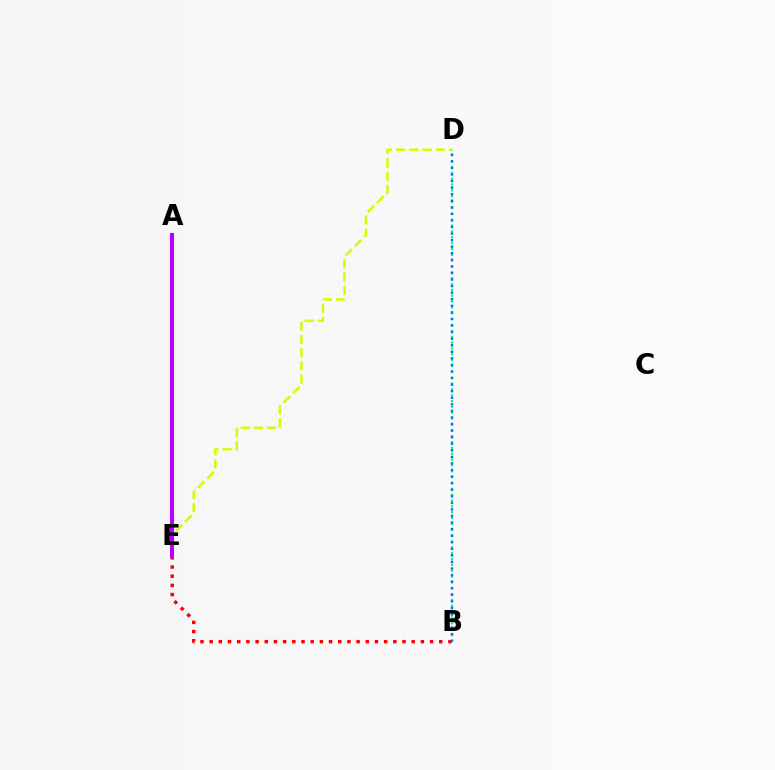{('B', 'E'): [{'color': '#ff0000', 'line_style': 'dotted', 'thickness': 2.5}], ('D', 'E'): [{'color': '#d1ff00', 'line_style': 'dashed', 'thickness': 1.79}], ('A', 'E'): [{'color': '#b900ff', 'line_style': 'solid', 'thickness': 2.94}], ('B', 'D'): [{'color': '#00ff5c', 'line_style': 'dotted', 'thickness': 1.59}, {'color': '#0074ff', 'line_style': 'dotted', 'thickness': 1.78}]}